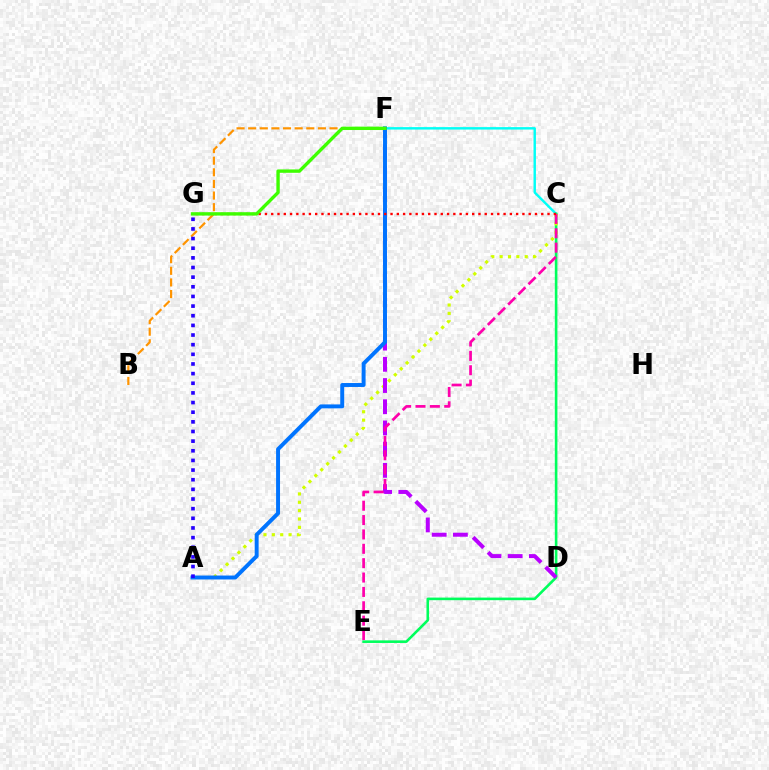{('C', 'F'): [{'color': '#00fff6', 'line_style': 'solid', 'thickness': 1.75}], ('C', 'E'): [{'color': '#00ff5c', 'line_style': 'solid', 'thickness': 1.87}, {'color': '#ff00ac', 'line_style': 'dashed', 'thickness': 1.95}], ('A', 'C'): [{'color': '#d1ff00', 'line_style': 'dotted', 'thickness': 2.27}], ('D', 'F'): [{'color': '#b900ff', 'line_style': 'dashed', 'thickness': 2.88}], ('B', 'F'): [{'color': '#ff9400', 'line_style': 'dashed', 'thickness': 1.58}], ('A', 'F'): [{'color': '#0074ff', 'line_style': 'solid', 'thickness': 2.84}], ('A', 'G'): [{'color': '#2500ff', 'line_style': 'dotted', 'thickness': 2.62}], ('C', 'G'): [{'color': '#ff0000', 'line_style': 'dotted', 'thickness': 1.71}], ('F', 'G'): [{'color': '#3dff00', 'line_style': 'solid', 'thickness': 2.43}]}